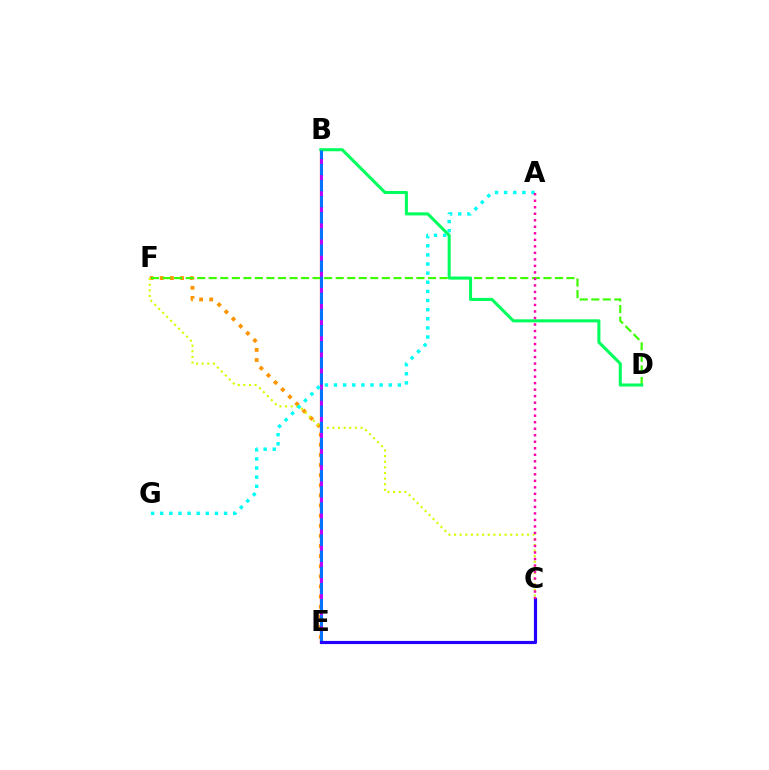{('B', 'E'): [{'color': '#ff0000', 'line_style': 'solid', 'thickness': 1.57}, {'color': '#b900ff', 'line_style': 'solid', 'thickness': 2.09}, {'color': '#0074ff', 'line_style': 'dashed', 'thickness': 2.19}], ('E', 'F'): [{'color': '#ff9400', 'line_style': 'dotted', 'thickness': 2.75}], ('C', 'F'): [{'color': '#d1ff00', 'line_style': 'dotted', 'thickness': 1.53}], ('D', 'F'): [{'color': '#3dff00', 'line_style': 'dashed', 'thickness': 1.57}], ('A', 'G'): [{'color': '#00fff6', 'line_style': 'dotted', 'thickness': 2.48}], ('B', 'D'): [{'color': '#00ff5c', 'line_style': 'solid', 'thickness': 2.19}], ('C', 'E'): [{'color': '#2500ff', 'line_style': 'solid', 'thickness': 2.27}], ('A', 'C'): [{'color': '#ff00ac', 'line_style': 'dotted', 'thickness': 1.77}]}